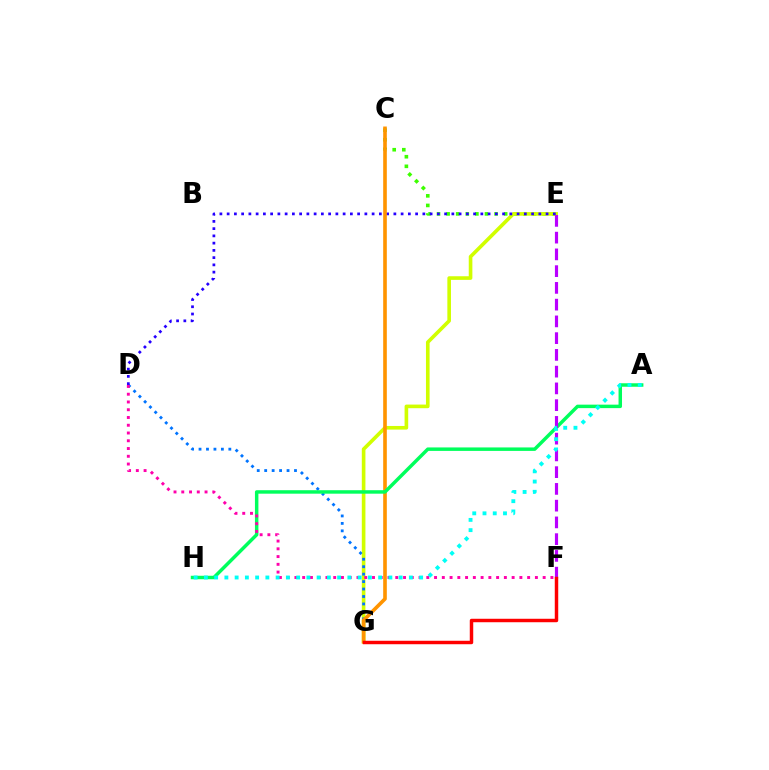{('C', 'E'): [{'color': '#3dff00', 'line_style': 'dotted', 'thickness': 2.61}], ('E', 'G'): [{'color': '#d1ff00', 'line_style': 'solid', 'thickness': 2.61}], ('D', 'G'): [{'color': '#0074ff', 'line_style': 'dotted', 'thickness': 2.02}], ('D', 'E'): [{'color': '#2500ff', 'line_style': 'dotted', 'thickness': 1.97}], ('C', 'G'): [{'color': '#ff9400', 'line_style': 'solid', 'thickness': 2.61}], ('A', 'H'): [{'color': '#00ff5c', 'line_style': 'solid', 'thickness': 2.5}, {'color': '#00fff6', 'line_style': 'dotted', 'thickness': 2.78}], ('D', 'F'): [{'color': '#ff00ac', 'line_style': 'dotted', 'thickness': 2.11}], ('E', 'F'): [{'color': '#b900ff', 'line_style': 'dashed', 'thickness': 2.28}], ('F', 'G'): [{'color': '#ff0000', 'line_style': 'solid', 'thickness': 2.49}]}